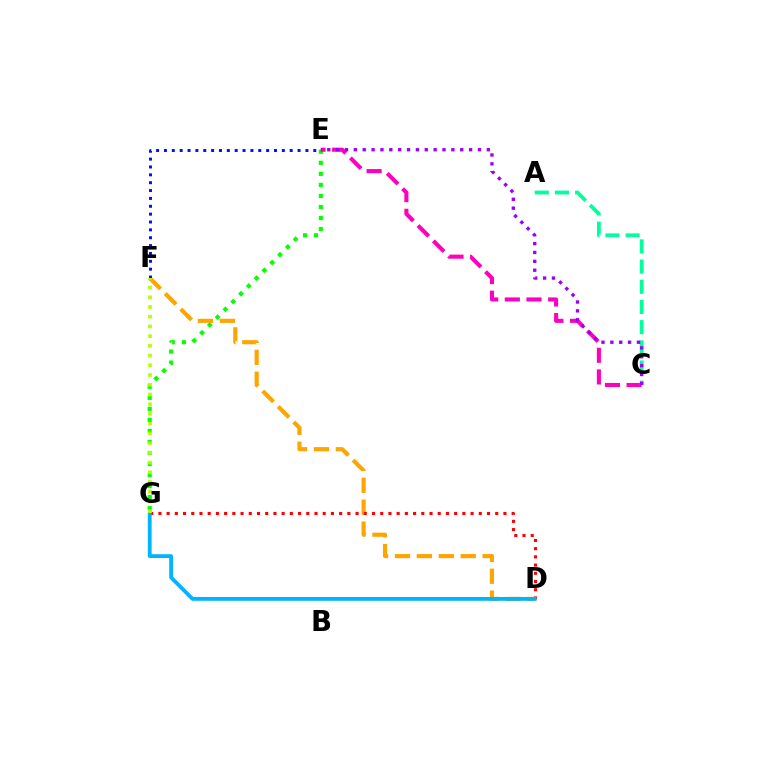{('E', 'G'): [{'color': '#08ff00', 'line_style': 'dotted', 'thickness': 3.0}], ('D', 'F'): [{'color': '#ffa500', 'line_style': 'dashed', 'thickness': 2.98}], ('E', 'F'): [{'color': '#0010ff', 'line_style': 'dotted', 'thickness': 2.14}], ('C', 'E'): [{'color': '#ff00bd', 'line_style': 'dashed', 'thickness': 2.94}, {'color': '#9b00ff', 'line_style': 'dotted', 'thickness': 2.41}], ('D', 'G'): [{'color': '#ff0000', 'line_style': 'dotted', 'thickness': 2.23}, {'color': '#00b5ff', 'line_style': 'solid', 'thickness': 2.74}], ('A', 'C'): [{'color': '#00ff9d', 'line_style': 'dashed', 'thickness': 2.74}], ('F', 'G'): [{'color': '#b3ff00', 'line_style': 'dotted', 'thickness': 2.64}]}